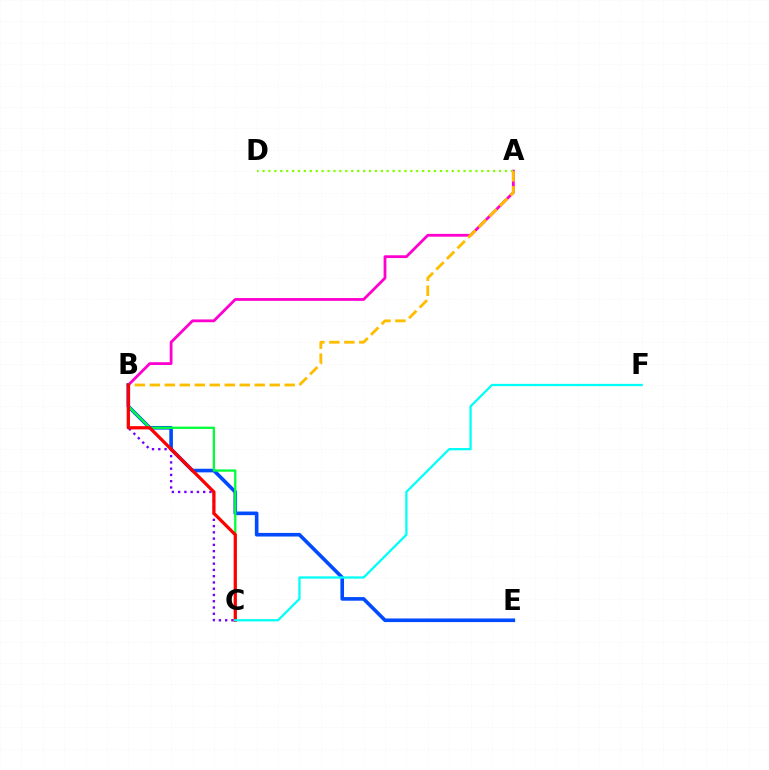{('A', 'B'): [{'color': '#ff00cf', 'line_style': 'solid', 'thickness': 2.01}, {'color': '#ffbd00', 'line_style': 'dashed', 'thickness': 2.04}], ('B', 'E'): [{'color': '#004bff', 'line_style': 'solid', 'thickness': 2.61}], ('B', 'C'): [{'color': '#7200ff', 'line_style': 'dotted', 'thickness': 1.7}, {'color': '#00ff39', 'line_style': 'solid', 'thickness': 1.65}, {'color': '#ff0000', 'line_style': 'solid', 'thickness': 2.34}], ('A', 'D'): [{'color': '#84ff00', 'line_style': 'dotted', 'thickness': 1.61}], ('C', 'F'): [{'color': '#00fff6', 'line_style': 'solid', 'thickness': 1.64}]}